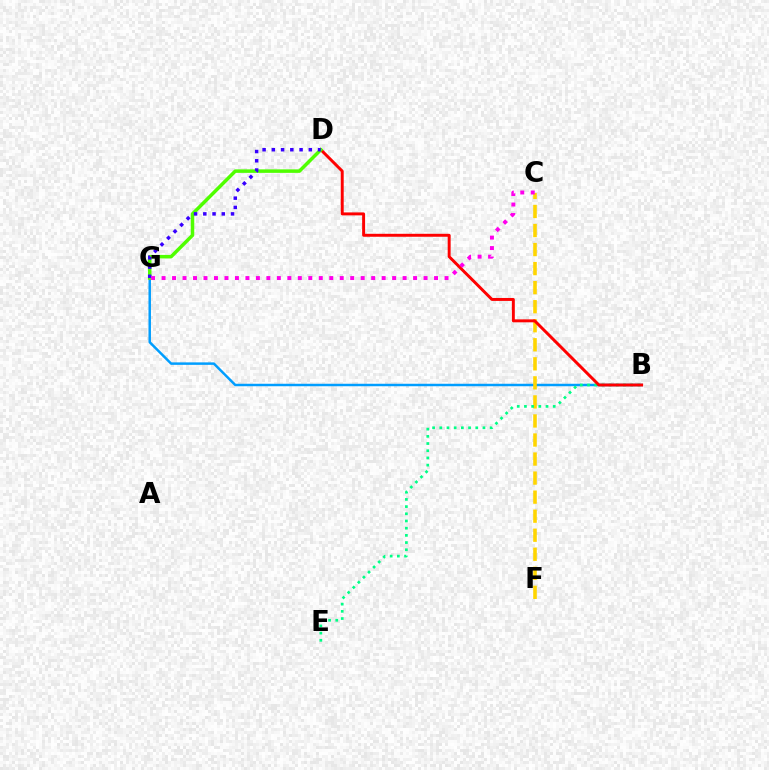{('B', 'G'): [{'color': '#009eff', 'line_style': 'solid', 'thickness': 1.78}], ('C', 'F'): [{'color': '#ffd500', 'line_style': 'dashed', 'thickness': 2.59}], ('B', 'E'): [{'color': '#00ff86', 'line_style': 'dotted', 'thickness': 1.95}], ('B', 'D'): [{'color': '#ff0000', 'line_style': 'solid', 'thickness': 2.12}], ('D', 'G'): [{'color': '#4fff00', 'line_style': 'solid', 'thickness': 2.52}, {'color': '#3700ff', 'line_style': 'dotted', 'thickness': 2.51}], ('C', 'G'): [{'color': '#ff00ed', 'line_style': 'dotted', 'thickness': 2.85}]}